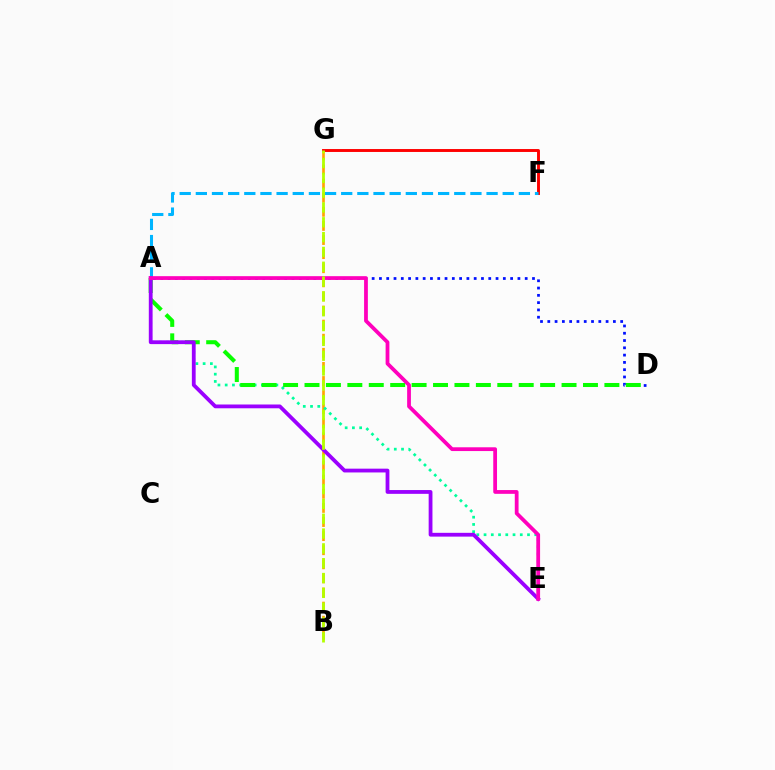{('B', 'G'): [{'color': '#ffa500', 'line_style': 'dashed', 'thickness': 1.92}, {'color': '#b3ff00', 'line_style': 'dashed', 'thickness': 2.01}], ('A', 'D'): [{'color': '#0010ff', 'line_style': 'dotted', 'thickness': 1.98}, {'color': '#08ff00', 'line_style': 'dashed', 'thickness': 2.91}], ('F', 'G'): [{'color': '#ff0000', 'line_style': 'solid', 'thickness': 2.1}], ('A', 'E'): [{'color': '#00ff9d', 'line_style': 'dotted', 'thickness': 1.97}, {'color': '#9b00ff', 'line_style': 'solid', 'thickness': 2.73}, {'color': '#ff00bd', 'line_style': 'solid', 'thickness': 2.72}], ('A', 'F'): [{'color': '#00b5ff', 'line_style': 'dashed', 'thickness': 2.19}]}